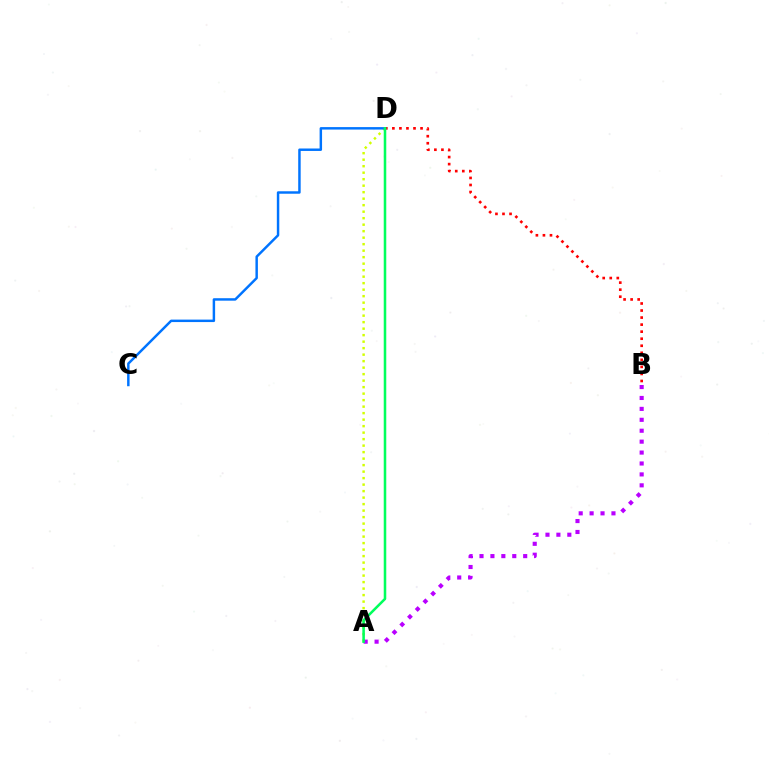{('B', 'D'): [{'color': '#ff0000', 'line_style': 'dotted', 'thickness': 1.91}], ('A', 'D'): [{'color': '#d1ff00', 'line_style': 'dotted', 'thickness': 1.77}, {'color': '#00ff5c', 'line_style': 'solid', 'thickness': 1.83}], ('C', 'D'): [{'color': '#0074ff', 'line_style': 'solid', 'thickness': 1.77}], ('A', 'B'): [{'color': '#b900ff', 'line_style': 'dotted', 'thickness': 2.97}]}